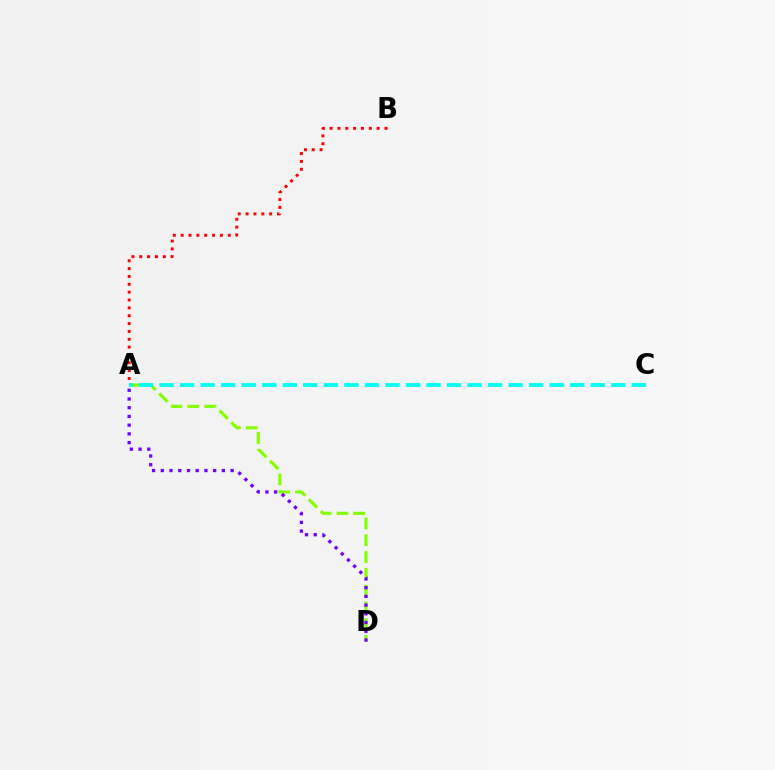{('A', 'D'): [{'color': '#84ff00', 'line_style': 'dashed', 'thickness': 2.28}, {'color': '#7200ff', 'line_style': 'dotted', 'thickness': 2.37}], ('A', 'B'): [{'color': '#ff0000', 'line_style': 'dotted', 'thickness': 2.13}], ('A', 'C'): [{'color': '#00fff6', 'line_style': 'dashed', 'thickness': 2.79}]}